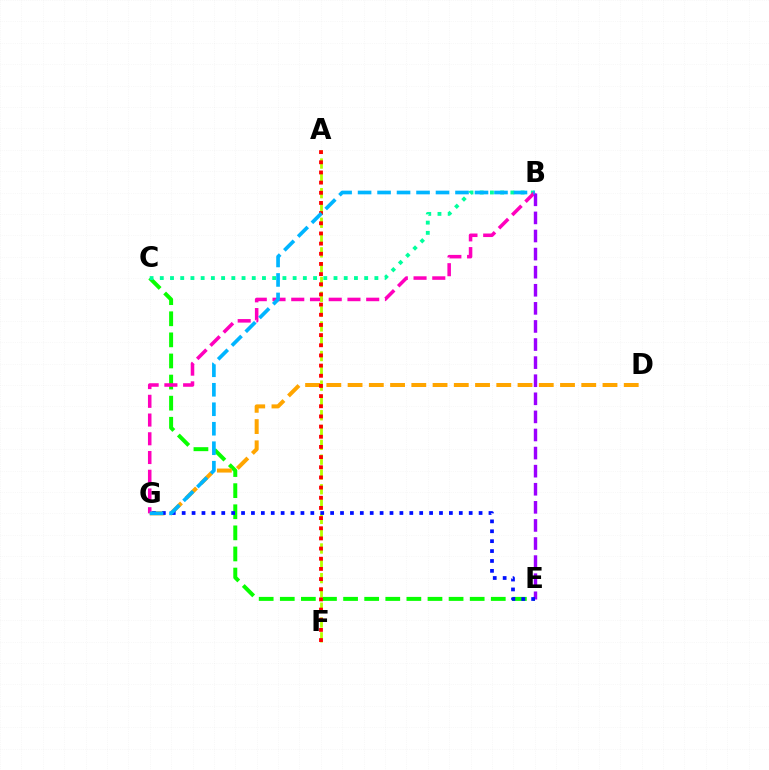{('C', 'E'): [{'color': '#08ff00', 'line_style': 'dashed', 'thickness': 2.87}], ('D', 'G'): [{'color': '#ffa500', 'line_style': 'dashed', 'thickness': 2.89}], ('B', 'C'): [{'color': '#00ff9d', 'line_style': 'dotted', 'thickness': 2.78}], ('B', 'G'): [{'color': '#ff00bd', 'line_style': 'dashed', 'thickness': 2.55}, {'color': '#00b5ff', 'line_style': 'dashed', 'thickness': 2.65}], ('A', 'F'): [{'color': '#b3ff00', 'line_style': 'dashed', 'thickness': 2.01}, {'color': '#ff0000', 'line_style': 'dotted', 'thickness': 2.76}], ('B', 'E'): [{'color': '#9b00ff', 'line_style': 'dashed', 'thickness': 2.46}], ('E', 'G'): [{'color': '#0010ff', 'line_style': 'dotted', 'thickness': 2.69}]}